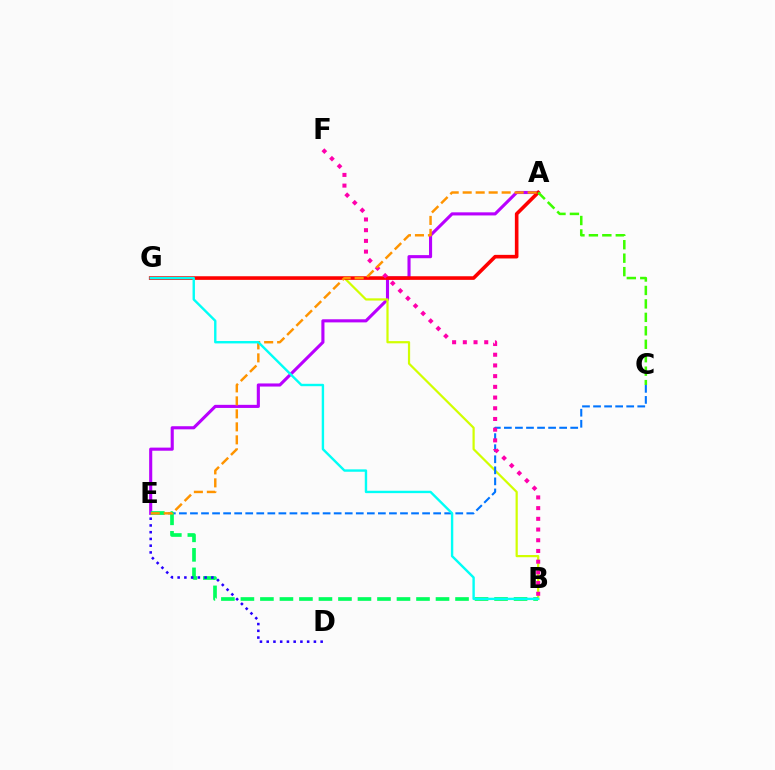{('A', 'E'): [{'color': '#b900ff', 'line_style': 'solid', 'thickness': 2.24}, {'color': '#ff9400', 'line_style': 'dashed', 'thickness': 1.76}], ('B', 'G'): [{'color': '#d1ff00', 'line_style': 'solid', 'thickness': 1.6}, {'color': '#00fff6', 'line_style': 'solid', 'thickness': 1.72}], ('C', 'E'): [{'color': '#0074ff', 'line_style': 'dashed', 'thickness': 1.5}], ('B', 'E'): [{'color': '#00ff5c', 'line_style': 'dashed', 'thickness': 2.65}], ('A', 'G'): [{'color': '#ff0000', 'line_style': 'solid', 'thickness': 2.6}], ('B', 'F'): [{'color': '#ff00ac', 'line_style': 'dotted', 'thickness': 2.91}], ('A', 'C'): [{'color': '#3dff00', 'line_style': 'dashed', 'thickness': 1.83}], ('D', 'E'): [{'color': '#2500ff', 'line_style': 'dotted', 'thickness': 1.83}]}